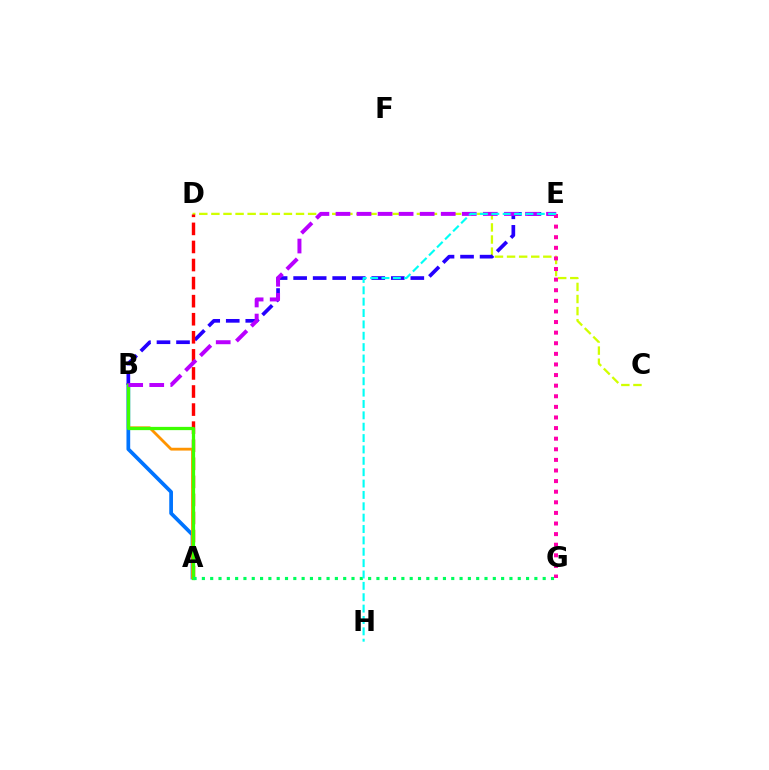{('A', 'B'): [{'color': '#0074ff', 'line_style': 'solid', 'thickness': 2.68}, {'color': '#ff9400', 'line_style': 'solid', 'thickness': 2.02}, {'color': '#3dff00', 'line_style': 'solid', 'thickness': 2.34}], ('C', 'D'): [{'color': '#d1ff00', 'line_style': 'dashed', 'thickness': 1.64}], ('B', 'E'): [{'color': '#2500ff', 'line_style': 'dashed', 'thickness': 2.65}, {'color': '#b900ff', 'line_style': 'dashed', 'thickness': 2.86}], ('A', 'D'): [{'color': '#ff0000', 'line_style': 'dashed', 'thickness': 2.45}], ('A', 'G'): [{'color': '#00ff5c', 'line_style': 'dotted', 'thickness': 2.26}], ('E', 'G'): [{'color': '#ff00ac', 'line_style': 'dotted', 'thickness': 2.88}], ('E', 'H'): [{'color': '#00fff6', 'line_style': 'dashed', 'thickness': 1.54}]}